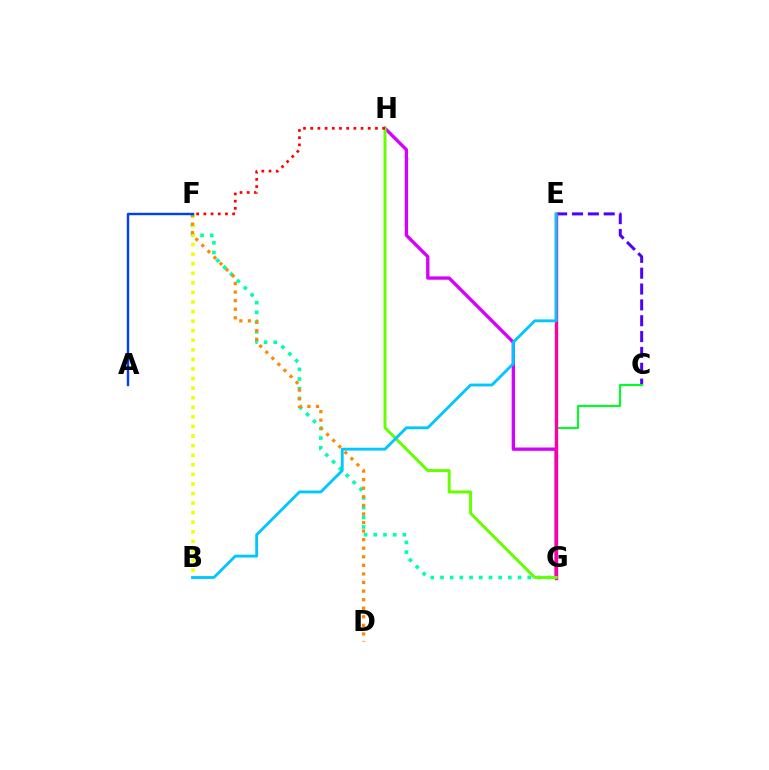{('F', 'G'): [{'color': '#00ffaf', 'line_style': 'dotted', 'thickness': 2.63}], ('C', 'E'): [{'color': '#4f00ff', 'line_style': 'dashed', 'thickness': 2.15}], ('C', 'G'): [{'color': '#00ff27', 'line_style': 'solid', 'thickness': 1.52}], ('B', 'F'): [{'color': '#eeff00', 'line_style': 'dotted', 'thickness': 2.6}], ('G', 'H'): [{'color': '#d600ff', 'line_style': 'solid', 'thickness': 2.4}, {'color': '#66ff00', 'line_style': 'solid', 'thickness': 2.14}], ('E', 'G'): [{'color': '#ff00a0', 'line_style': 'solid', 'thickness': 2.42}], ('D', 'F'): [{'color': '#ff8800', 'line_style': 'dotted', 'thickness': 2.33}], ('A', 'F'): [{'color': '#003fff', 'line_style': 'solid', 'thickness': 1.73}], ('F', 'H'): [{'color': '#ff0000', 'line_style': 'dotted', 'thickness': 1.95}], ('B', 'E'): [{'color': '#00c7ff', 'line_style': 'solid', 'thickness': 2.05}]}